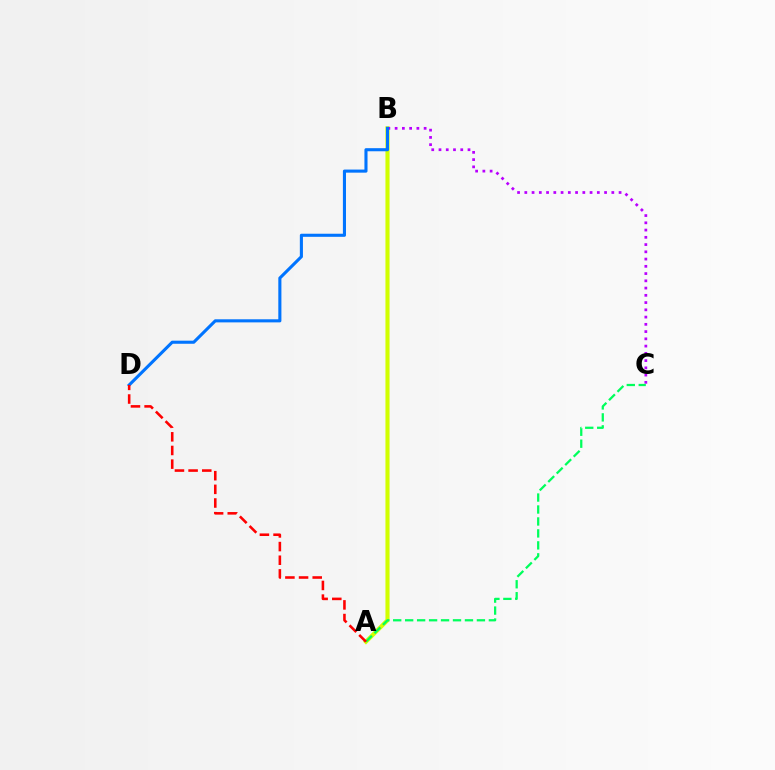{('A', 'B'): [{'color': '#d1ff00', 'line_style': 'solid', 'thickness': 2.97}], ('B', 'C'): [{'color': '#b900ff', 'line_style': 'dotted', 'thickness': 1.97}], ('B', 'D'): [{'color': '#0074ff', 'line_style': 'solid', 'thickness': 2.22}], ('A', 'C'): [{'color': '#00ff5c', 'line_style': 'dashed', 'thickness': 1.62}], ('A', 'D'): [{'color': '#ff0000', 'line_style': 'dashed', 'thickness': 1.86}]}